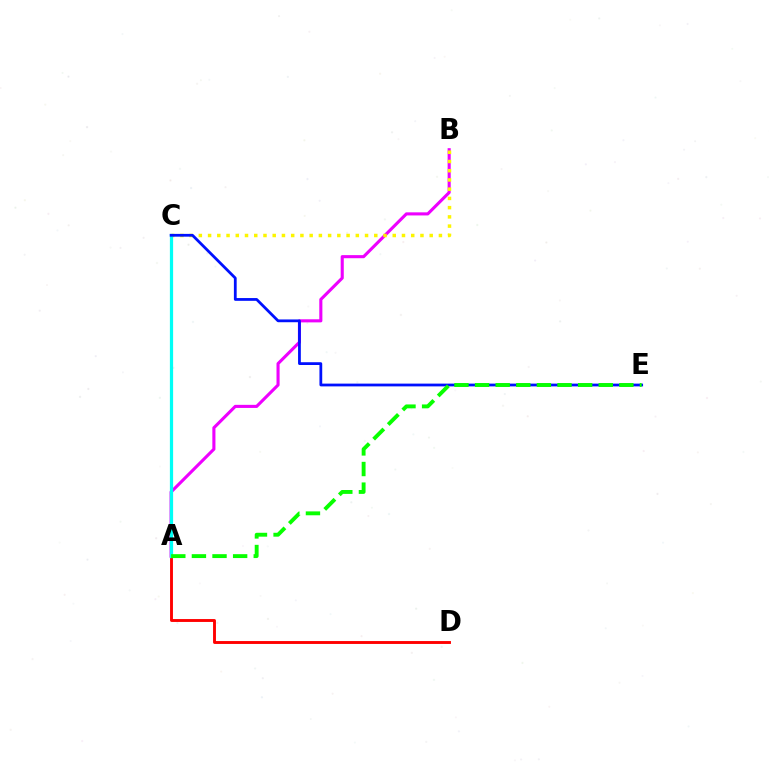{('A', 'B'): [{'color': '#ee00ff', 'line_style': 'solid', 'thickness': 2.23}], ('B', 'C'): [{'color': '#fcf500', 'line_style': 'dotted', 'thickness': 2.51}], ('A', 'D'): [{'color': '#ff0000', 'line_style': 'solid', 'thickness': 2.08}], ('A', 'C'): [{'color': '#00fff6', 'line_style': 'solid', 'thickness': 2.32}], ('C', 'E'): [{'color': '#0010ff', 'line_style': 'solid', 'thickness': 2.0}], ('A', 'E'): [{'color': '#08ff00', 'line_style': 'dashed', 'thickness': 2.8}]}